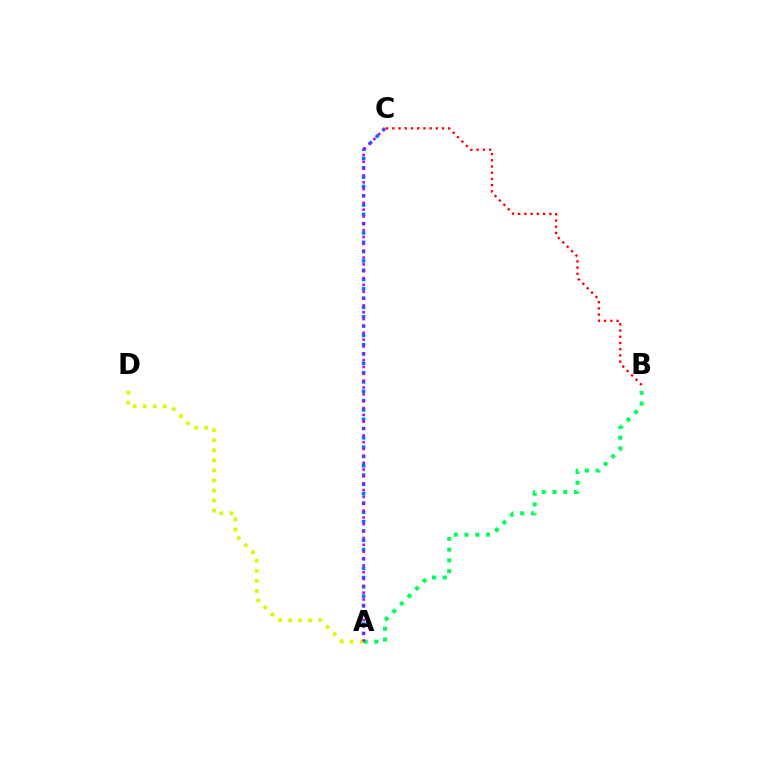{('A', 'B'): [{'color': '#00ff5c', 'line_style': 'dotted', 'thickness': 2.92}], ('A', 'C'): [{'color': '#0074ff', 'line_style': 'dotted', 'thickness': 2.53}, {'color': '#b900ff', 'line_style': 'dotted', 'thickness': 1.86}], ('A', 'D'): [{'color': '#d1ff00', 'line_style': 'dotted', 'thickness': 2.73}], ('B', 'C'): [{'color': '#ff0000', 'line_style': 'dotted', 'thickness': 1.69}]}